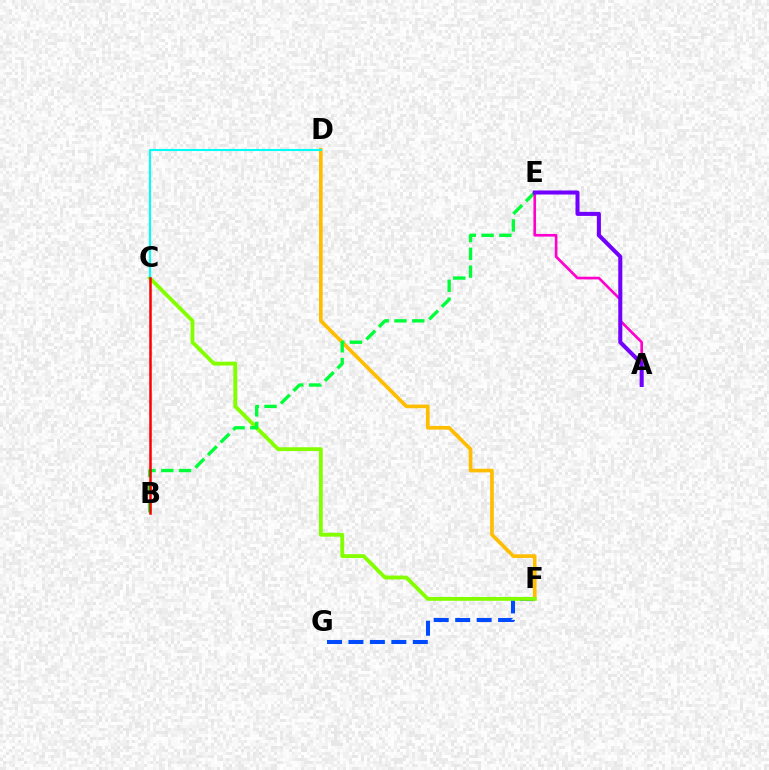{('F', 'G'): [{'color': '#004bff', 'line_style': 'dashed', 'thickness': 2.91}], ('D', 'F'): [{'color': '#ffbd00', 'line_style': 'solid', 'thickness': 2.64}], ('C', 'F'): [{'color': '#84ff00', 'line_style': 'solid', 'thickness': 2.78}], ('B', 'E'): [{'color': '#00ff39', 'line_style': 'dashed', 'thickness': 2.42}], ('C', 'D'): [{'color': '#00fff6', 'line_style': 'solid', 'thickness': 1.51}], ('A', 'E'): [{'color': '#ff00cf', 'line_style': 'solid', 'thickness': 1.91}, {'color': '#7200ff', 'line_style': 'solid', 'thickness': 2.9}], ('B', 'C'): [{'color': '#ff0000', 'line_style': 'solid', 'thickness': 1.82}]}